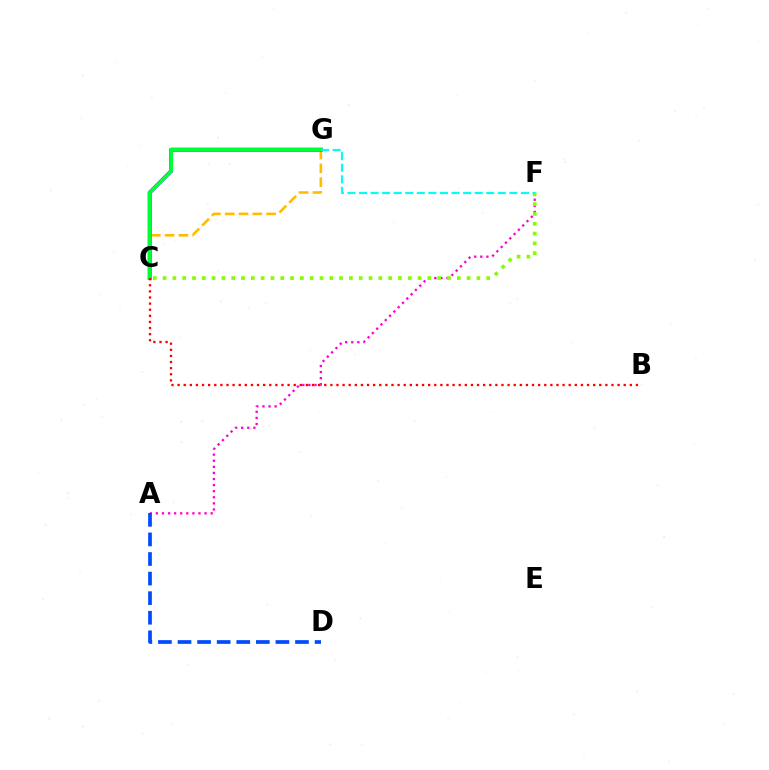{('C', 'G'): [{'color': '#ffbd00', 'line_style': 'dashed', 'thickness': 1.87}, {'color': '#7200ff', 'line_style': 'solid', 'thickness': 2.78}, {'color': '#00ff39', 'line_style': 'solid', 'thickness': 2.72}], ('A', 'F'): [{'color': '#ff00cf', 'line_style': 'dotted', 'thickness': 1.66}], ('A', 'D'): [{'color': '#004bff', 'line_style': 'dashed', 'thickness': 2.66}], ('C', 'F'): [{'color': '#84ff00', 'line_style': 'dotted', 'thickness': 2.66}], ('F', 'G'): [{'color': '#00fff6', 'line_style': 'dashed', 'thickness': 1.57}], ('B', 'C'): [{'color': '#ff0000', 'line_style': 'dotted', 'thickness': 1.66}]}